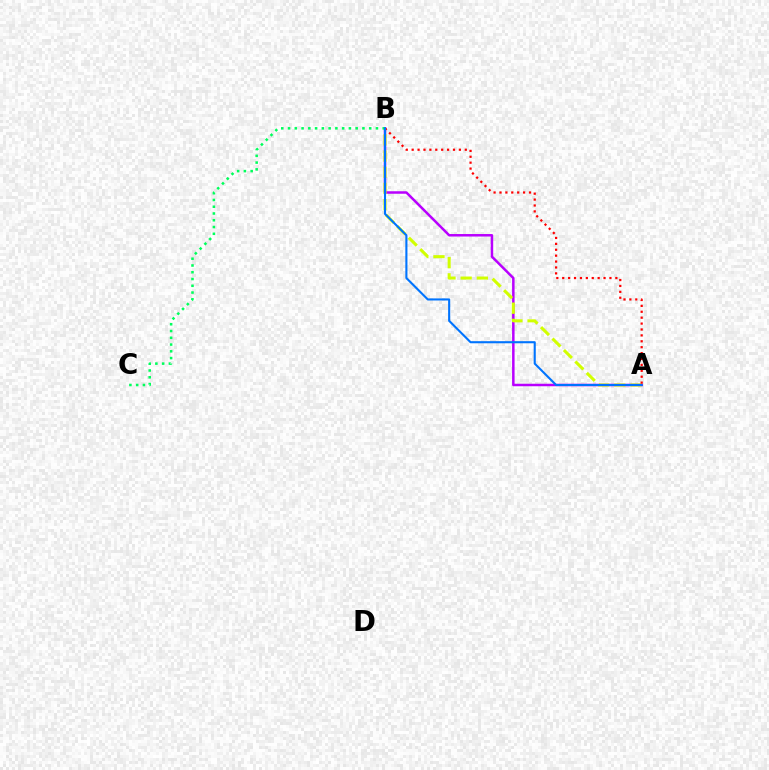{('A', 'B'): [{'color': '#b900ff', 'line_style': 'solid', 'thickness': 1.8}, {'color': '#d1ff00', 'line_style': 'dashed', 'thickness': 2.2}, {'color': '#ff0000', 'line_style': 'dotted', 'thickness': 1.6}, {'color': '#0074ff', 'line_style': 'solid', 'thickness': 1.51}], ('B', 'C'): [{'color': '#00ff5c', 'line_style': 'dotted', 'thickness': 1.84}]}